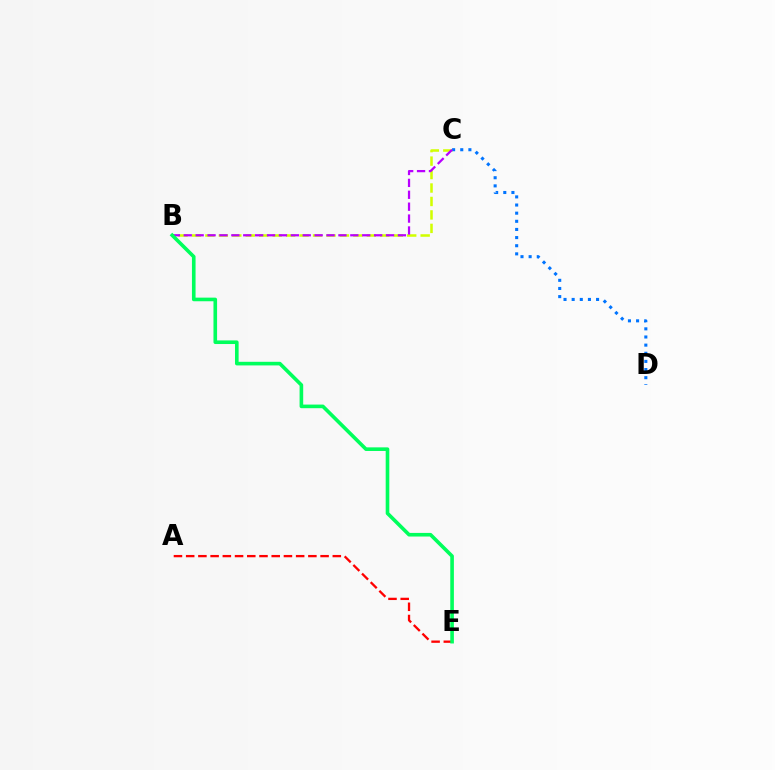{('B', 'C'): [{'color': '#d1ff00', 'line_style': 'dashed', 'thickness': 1.83}, {'color': '#b900ff', 'line_style': 'dashed', 'thickness': 1.62}], ('A', 'E'): [{'color': '#ff0000', 'line_style': 'dashed', 'thickness': 1.66}], ('C', 'D'): [{'color': '#0074ff', 'line_style': 'dotted', 'thickness': 2.21}], ('B', 'E'): [{'color': '#00ff5c', 'line_style': 'solid', 'thickness': 2.6}]}